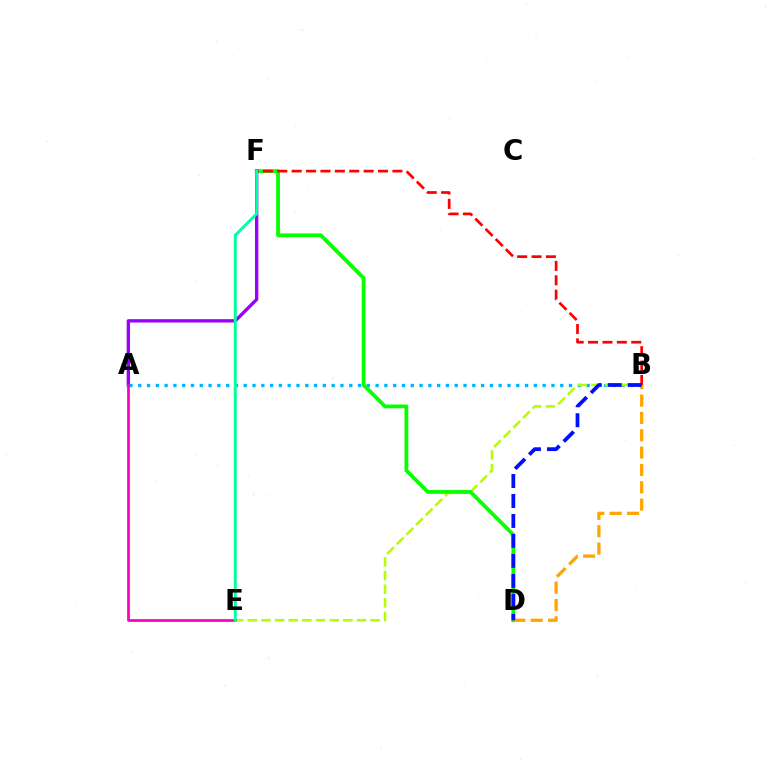{('A', 'B'): [{'color': '#00b5ff', 'line_style': 'dotted', 'thickness': 2.39}], ('B', 'E'): [{'color': '#b3ff00', 'line_style': 'dashed', 'thickness': 1.85}], ('D', 'F'): [{'color': '#08ff00', 'line_style': 'solid', 'thickness': 2.72}], ('B', 'F'): [{'color': '#ff0000', 'line_style': 'dashed', 'thickness': 1.96}], ('A', 'F'): [{'color': '#9b00ff', 'line_style': 'solid', 'thickness': 2.4}], ('A', 'E'): [{'color': '#ff00bd', 'line_style': 'solid', 'thickness': 1.97}], ('E', 'F'): [{'color': '#00ff9d', 'line_style': 'solid', 'thickness': 2.11}], ('B', 'D'): [{'color': '#ffa500', 'line_style': 'dashed', 'thickness': 2.36}, {'color': '#0010ff', 'line_style': 'dashed', 'thickness': 2.71}]}